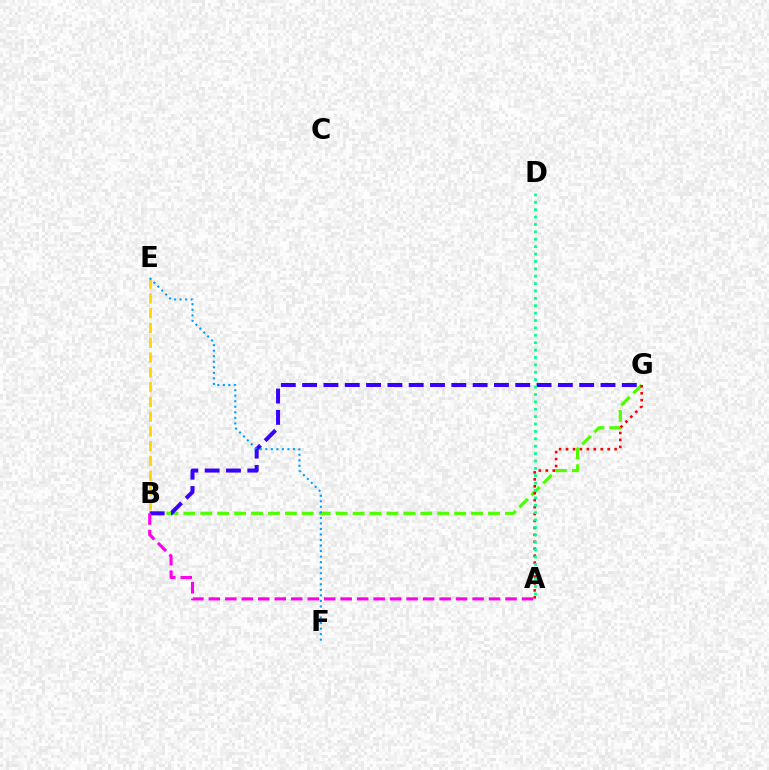{('B', 'G'): [{'color': '#4fff00', 'line_style': 'dashed', 'thickness': 2.3}, {'color': '#3700ff', 'line_style': 'dashed', 'thickness': 2.9}], ('B', 'E'): [{'color': '#ffd500', 'line_style': 'dashed', 'thickness': 2.01}], ('A', 'G'): [{'color': '#ff0000', 'line_style': 'dotted', 'thickness': 1.89}], ('E', 'F'): [{'color': '#009eff', 'line_style': 'dotted', 'thickness': 1.5}], ('A', 'B'): [{'color': '#ff00ed', 'line_style': 'dashed', 'thickness': 2.24}], ('A', 'D'): [{'color': '#00ff86', 'line_style': 'dotted', 'thickness': 2.01}]}